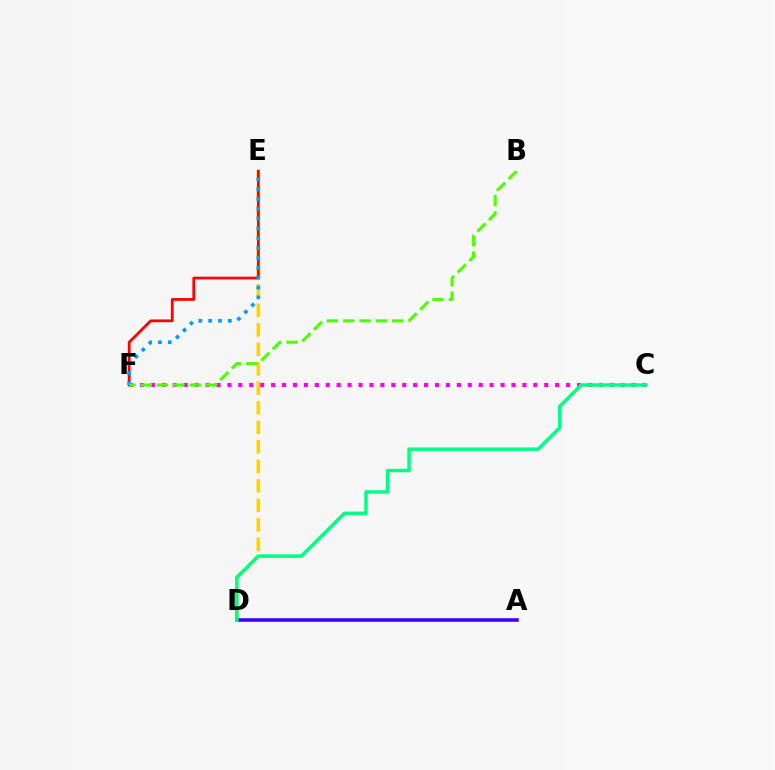{('D', 'E'): [{'color': '#ffd500', 'line_style': 'dashed', 'thickness': 2.65}], ('E', 'F'): [{'color': '#ff0000', 'line_style': 'solid', 'thickness': 1.99}, {'color': '#009eff', 'line_style': 'dotted', 'thickness': 2.68}], ('C', 'F'): [{'color': '#ff00ed', 'line_style': 'dotted', 'thickness': 2.97}], ('A', 'D'): [{'color': '#3700ff', 'line_style': 'solid', 'thickness': 2.56}], ('B', 'F'): [{'color': '#4fff00', 'line_style': 'dashed', 'thickness': 2.22}], ('C', 'D'): [{'color': '#00ff86', 'line_style': 'solid', 'thickness': 2.53}]}